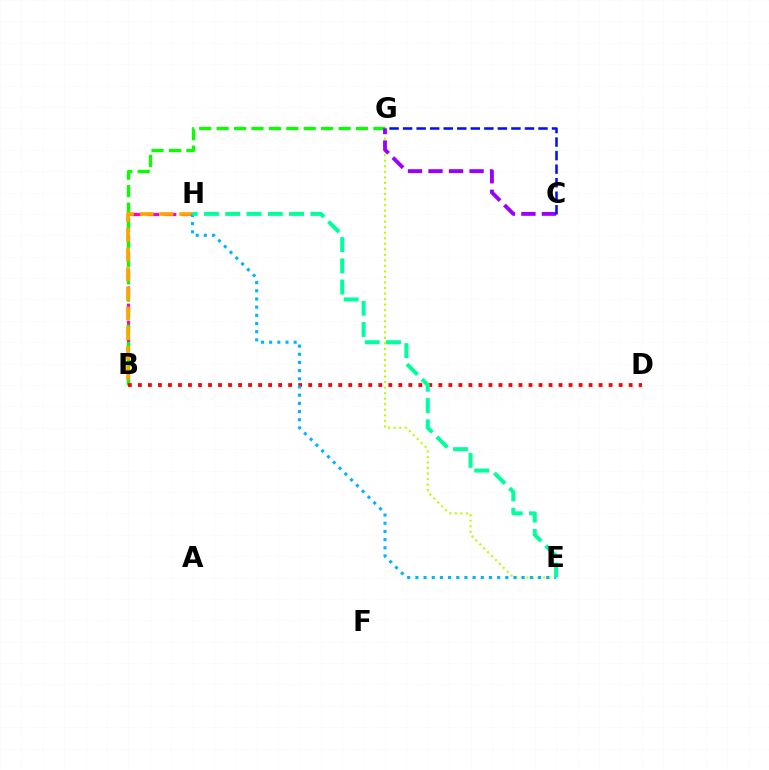{('B', 'H'): [{'color': '#ff00bd', 'line_style': 'dashed', 'thickness': 2.33}, {'color': '#ffa500', 'line_style': 'dashed', 'thickness': 2.68}], ('E', 'G'): [{'color': '#b3ff00', 'line_style': 'dotted', 'thickness': 1.5}], ('B', 'G'): [{'color': '#08ff00', 'line_style': 'dashed', 'thickness': 2.37}], ('B', 'D'): [{'color': '#ff0000', 'line_style': 'dotted', 'thickness': 2.72}], ('E', 'H'): [{'color': '#00b5ff', 'line_style': 'dotted', 'thickness': 2.22}, {'color': '#00ff9d', 'line_style': 'dashed', 'thickness': 2.89}], ('C', 'G'): [{'color': '#9b00ff', 'line_style': 'dashed', 'thickness': 2.79}, {'color': '#0010ff', 'line_style': 'dashed', 'thickness': 1.84}]}